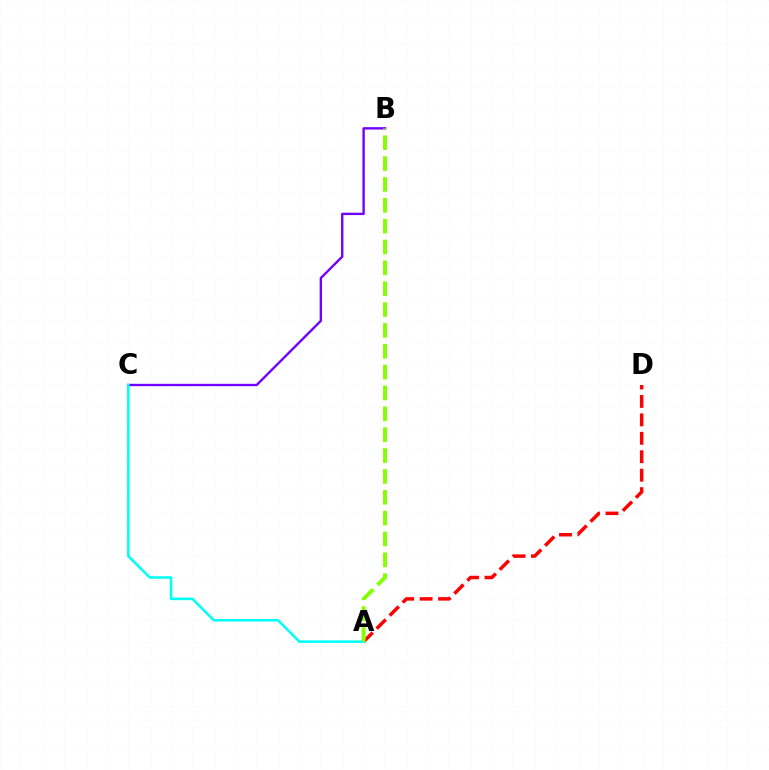{('B', 'C'): [{'color': '#7200ff', 'line_style': 'solid', 'thickness': 1.71}], ('A', 'D'): [{'color': '#ff0000', 'line_style': 'dashed', 'thickness': 2.51}], ('A', 'C'): [{'color': '#00fff6', 'line_style': 'solid', 'thickness': 1.84}], ('A', 'B'): [{'color': '#84ff00', 'line_style': 'dashed', 'thickness': 2.83}]}